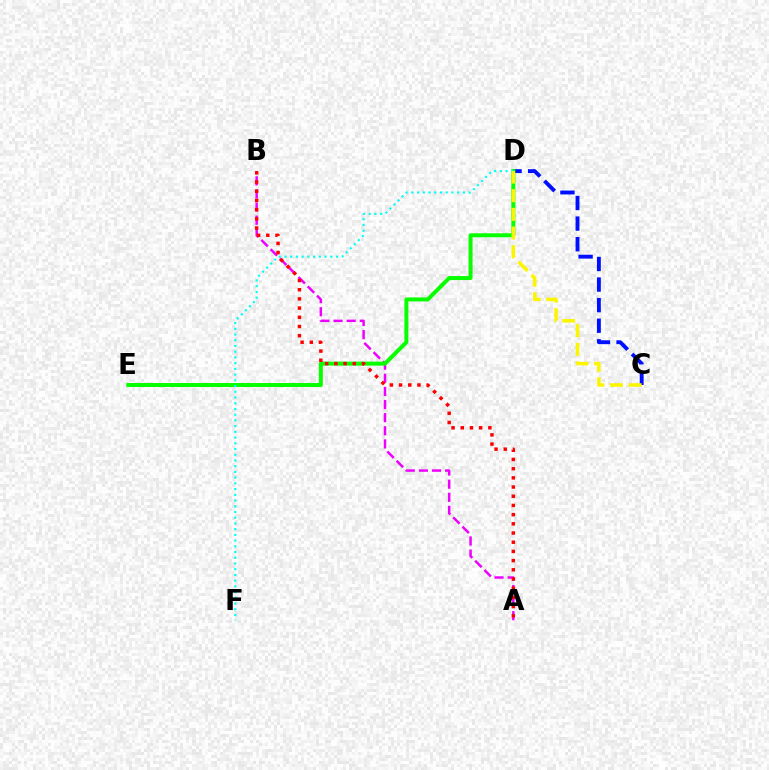{('A', 'B'): [{'color': '#ee00ff', 'line_style': 'dashed', 'thickness': 1.78}, {'color': '#ff0000', 'line_style': 'dotted', 'thickness': 2.5}], ('C', 'D'): [{'color': '#0010ff', 'line_style': 'dashed', 'thickness': 2.8}, {'color': '#fcf500', 'line_style': 'dashed', 'thickness': 2.54}], ('D', 'E'): [{'color': '#08ff00', 'line_style': 'solid', 'thickness': 2.87}], ('D', 'F'): [{'color': '#00fff6', 'line_style': 'dotted', 'thickness': 1.56}]}